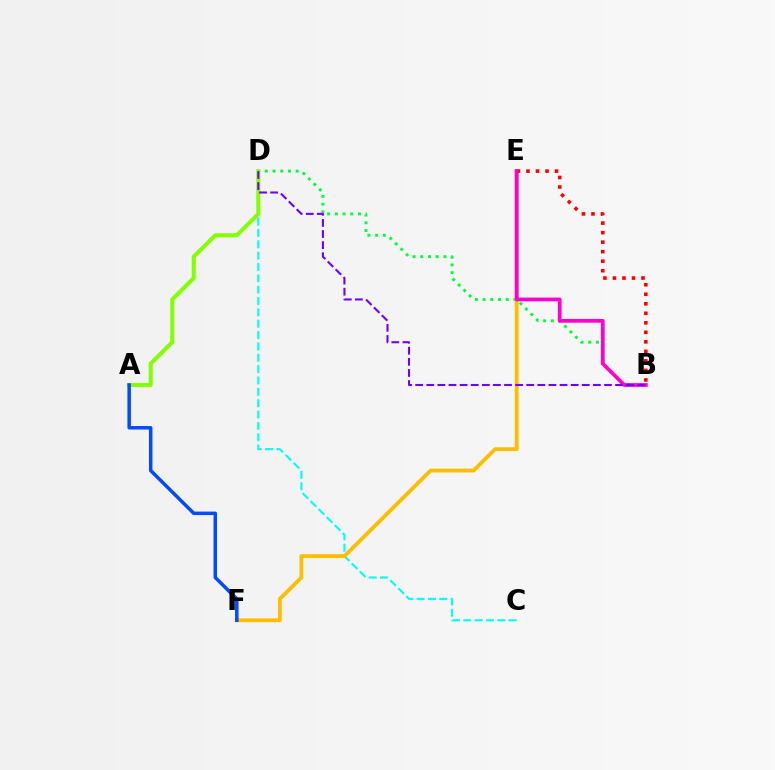{('C', 'D'): [{'color': '#00fff6', 'line_style': 'dashed', 'thickness': 1.54}], ('B', 'D'): [{'color': '#00ff39', 'line_style': 'dotted', 'thickness': 2.09}, {'color': '#7200ff', 'line_style': 'dashed', 'thickness': 1.51}], ('A', 'D'): [{'color': '#84ff00', 'line_style': 'solid', 'thickness': 2.92}], ('E', 'F'): [{'color': '#ffbd00', 'line_style': 'solid', 'thickness': 2.76}], ('B', 'E'): [{'color': '#ff0000', 'line_style': 'dotted', 'thickness': 2.59}, {'color': '#ff00cf', 'line_style': 'solid', 'thickness': 2.7}], ('A', 'F'): [{'color': '#004bff', 'line_style': 'solid', 'thickness': 2.51}]}